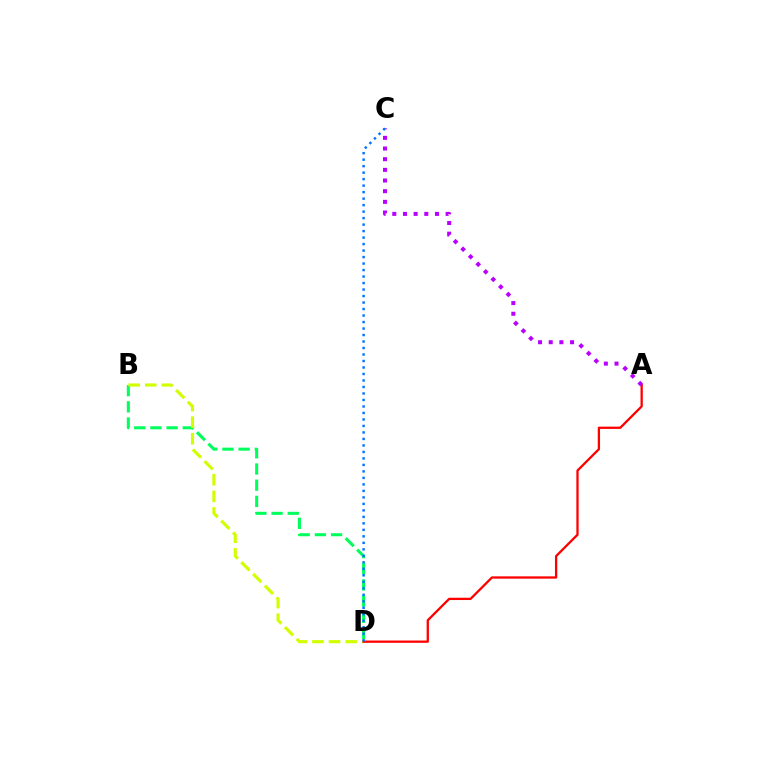{('B', 'D'): [{'color': '#00ff5c', 'line_style': 'dashed', 'thickness': 2.2}, {'color': '#d1ff00', 'line_style': 'dashed', 'thickness': 2.26}], ('A', 'D'): [{'color': '#ff0000', 'line_style': 'solid', 'thickness': 1.65}], ('A', 'C'): [{'color': '#b900ff', 'line_style': 'dotted', 'thickness': 2.9}], ('C', 'D'): [{'color': '#0074ff', 'line_style': 'dotted', 'thickness': 1.76}]}